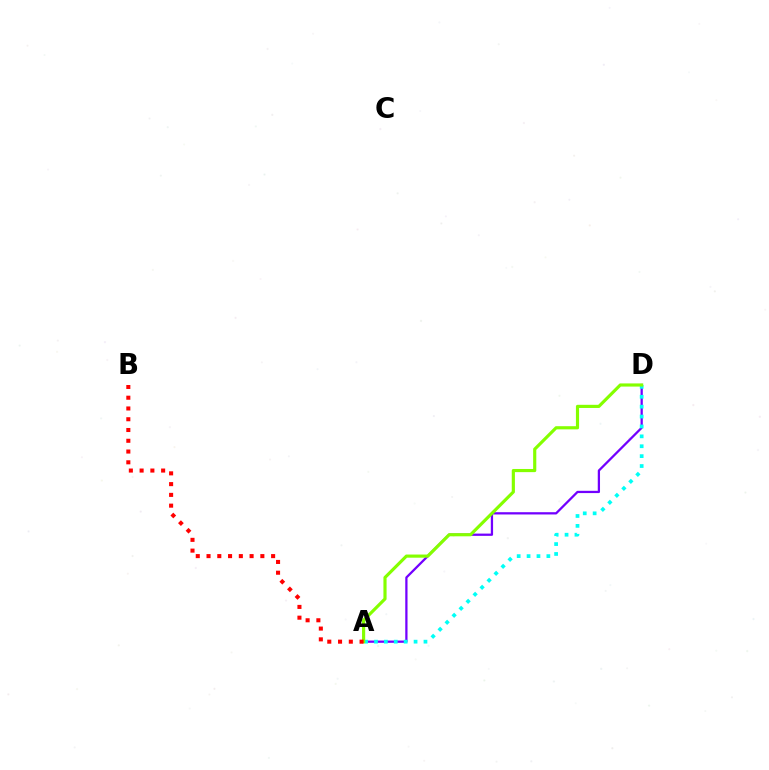{('A', 'D'): [{'color': '#7200ff', 'line_style': 'solid', 'thickness': 1.63}, {'color': '#00fff6', 'line_style': 'dotted', 'thickness': 2.69}, {'color': '#84ff00', 'line_style': 'solid', 'thickness': 2.27}], ('A', 'B'): [{'color': '#ff0000', 'line_style': 'dotted', 'thickness': 2.92}]}